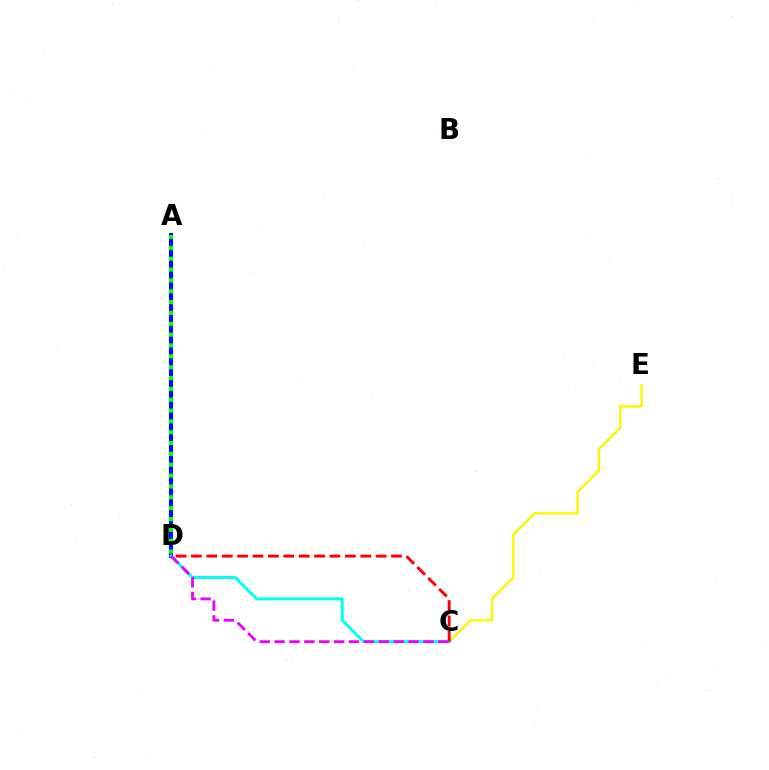{('A', 'D'): [{'color': '#0010ff', 'line_style': 'solid', 'thickness': 2.97}, {'color': '#08ff00', 'line_style': 'dotted', 'thickness': 2.95}], ('C', 'E'): [{'color': '#fcf500', 'line_style': 'solid', 'thickness': 1.71}], ('C', 'D'): [{'color': '#00fff6', 'line_style': 'solid', 'thickness': 2.15}, {'color': '#ff0000', 'line_style': 'dashed', 'thickness': 2.09}, {'color': '#ee00ff', 'line_style': 'dashed', 'thickness': 2.02}]}